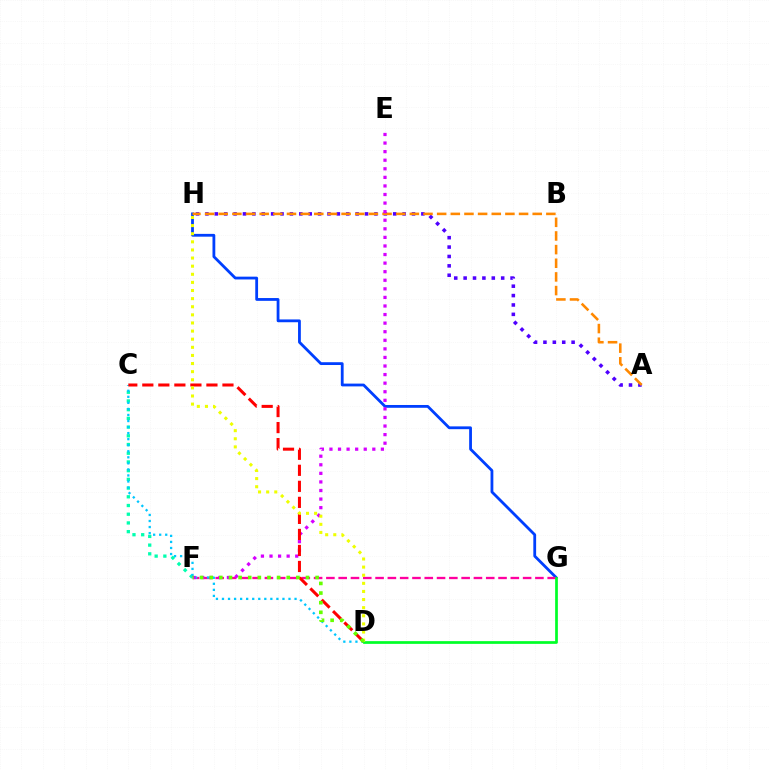{('A', 'H'): [{'color': '#4f00ff', 'line_style': 'dotted', 'thickness': 2.55}, {'color': '#ff8800', 'line_style': 'dashed', 'thickness': 1.85}], ('G', 'H'): [{'color': '#003fff', 'line_style': 'solid', 'thickness': 2.01}], ('F', 'G'): [{'color': '#ff00a0', 'line_style': 'dashed', 'thickness': 1.67}], ('C', 'F'): [{'color': '#00ffaf', 'line_style': 'dotted', 'thickness': 2.37}], ('C', 'D'): [{'color': '#00c7ff', 'line_style': 'dotted', 'thickness': 1.64}, {'color': '#ff0000', 'line_style': 'dashed', 'thickness': 2.18}], ('E', 'F'): [{'color': '#d600ff', 'line_style': 'dotted', 'thickness': 2.33}], ('D', 'G'): [{'color': '#00ff27', 'line_style': 'solid', 'thickness': 1.96}], ('D', 'H'): [{'color': '#eeff00', 'line_style': 'dotted', 'thickness': 2.2}], ('D', 'F'): [{'color': '#66ff00', 'line_style': 'dotted', 'thickness': 2.62}]}